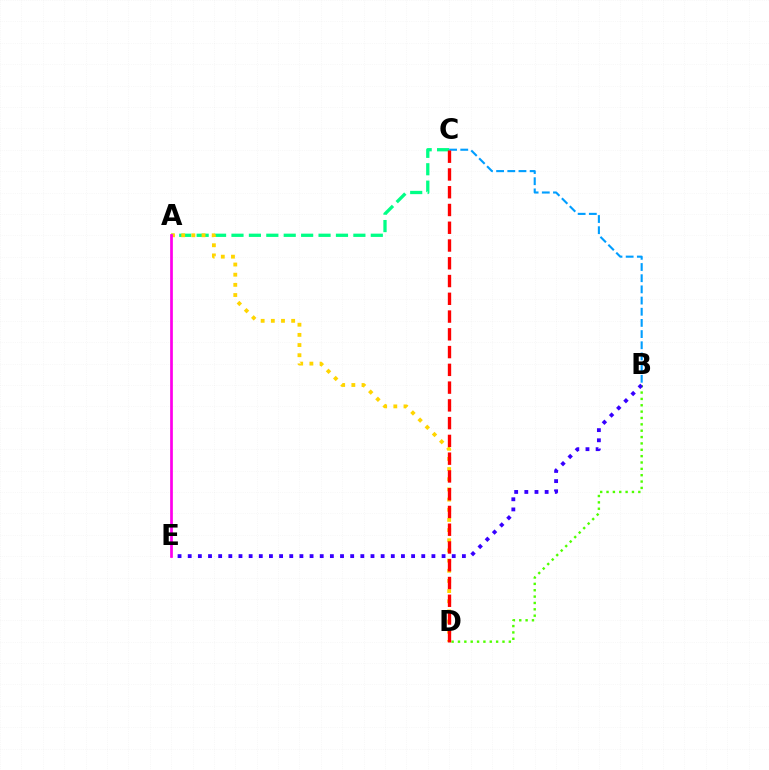{('B', 'D'): [{'color': '#4fff00', 'line_style': 'dotted', 'thickness': 1.73}], ('A', 'C'): [{'color': '#00ff86', 'line_style': 'dashed', 'thickness': 2.37}], ('B', 'E'): [{'color': '#3700ff', 'line_style': 'dotted', 'thickness': 2.76}], ('A', 'D'): [{'color': '#ffd500', 'line_style': 'dotted', 'thickness': 2.76}], ('B', 'C'): [{'color': '#009eff', 'line_style': 'dashed', 'thickness': 1.52}], ('A', 'E'): [{'color': '#ff00ed', 'line_style': 'solid', 'thickness': 1.96}], ('C', 'D'): [{'color': '#ff0000', 'line_style': 'dashed', 'thickness': 2.41}]}